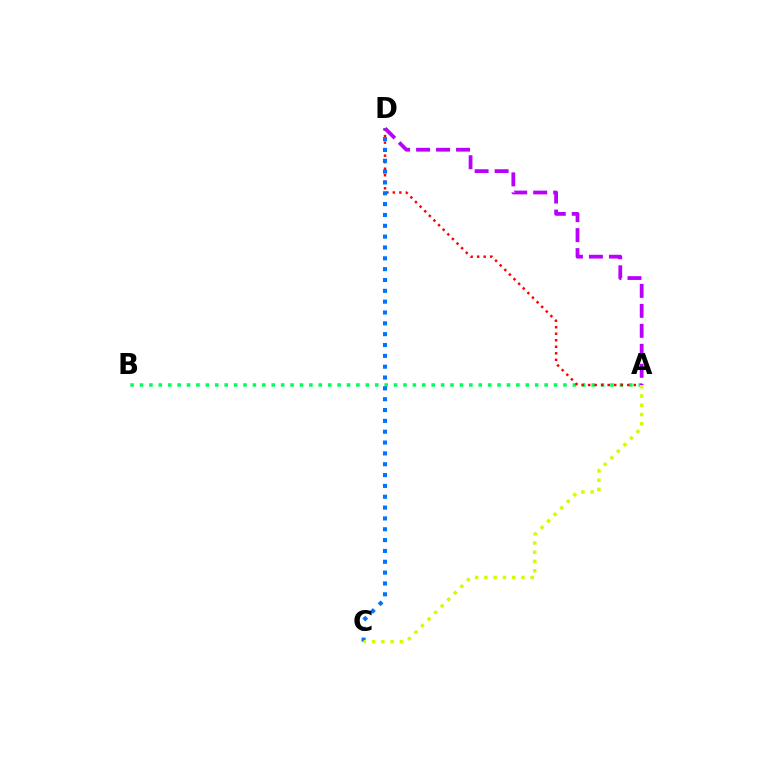{('A', 'B'): [{'color': '#00ff5c', 'line_style': 'dotted', 'thickness': 2.56}], ('A', 'D'): [{'color': '#ff0000', 'line_style': 'dotted', 'thickness': 1.77}, {'color': '#b900ff', 'line_style': 'dashed', 'thickness': 2.71}], ('C', 'D'): [{'color': '#0074ff', 'line_style': 'dotted', 'thickness': 2.94}], ('A', 'C'): [{'color': '#d1ff00', 'line_style': 'dotted', 'thickness': 2.52}]}